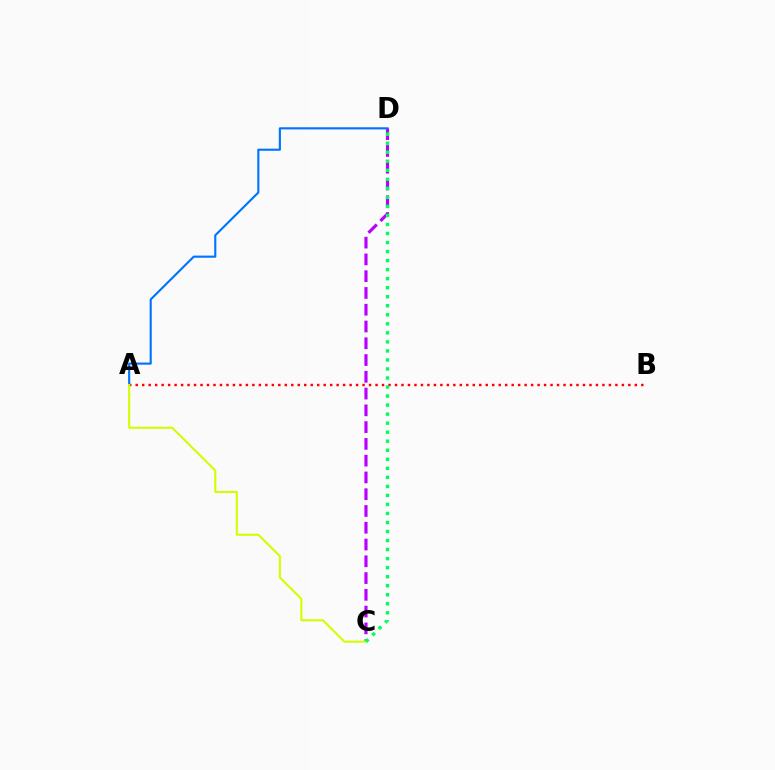{('A', 'B'): [{'color': '#ff0000', 'line_style': 'dotted', 'thickness': 1.76}], ('C', 'D'): [{'color': '#b900ff', 'line_style': 'dashed', 'thickness': 2.28}, {'color': '#00ff5c', 'line_style': 'dotted', 'thickness': 2.45}], ('A', 'D'): [{'color': '#0074ff', 'line_style': 'solid', 'thickness': 1.54}], ('A', 'C'): [{'color': '#d1ff00', 'line_style': 'solid', 'thickness': 1.51}]}